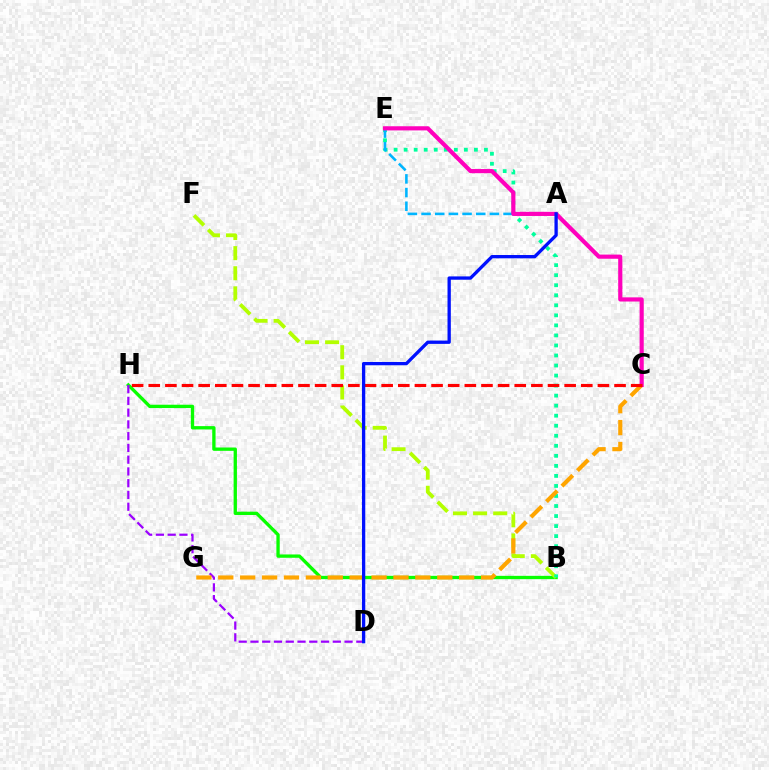{('B', 'H'): [{'color': '#08ff00', 'line_style': 'solid', 'thickness': 2.39}], ('B', 'F'): [{'color': '#b3ff00', 'line_style': 'dashed', 'thickness': 2.73}], ('D', 'H'): [{'color': '#9b00ff', 'line_style': 'dashed', 'thickness': 1.6}], ('B', 'E'): [{'color': '#00ff9d', 'line_style': 'dotted', 'thickness': 2.73}], ('C', 'G'): [{'color': '#ffa500', 'line_style': 'dashed', 'thickness': 2.97}], ('A', 'E'): [{'color': '#00b5ff', 'line_style': 'dashed', 'thickness': 1.86}], ('C', 'E'): [{'color': '#ff00bd', 'line_style': 'solid', 'thickness': 3.0}], ('C', 'H'): [{'color': '#ff0000', 'line_style': 'dashed', 'thickness': 2.26}], ('A', 'D'): [{'color': '#0010ff', 'line_style': 'solid', 'thickness': 2.38}]}